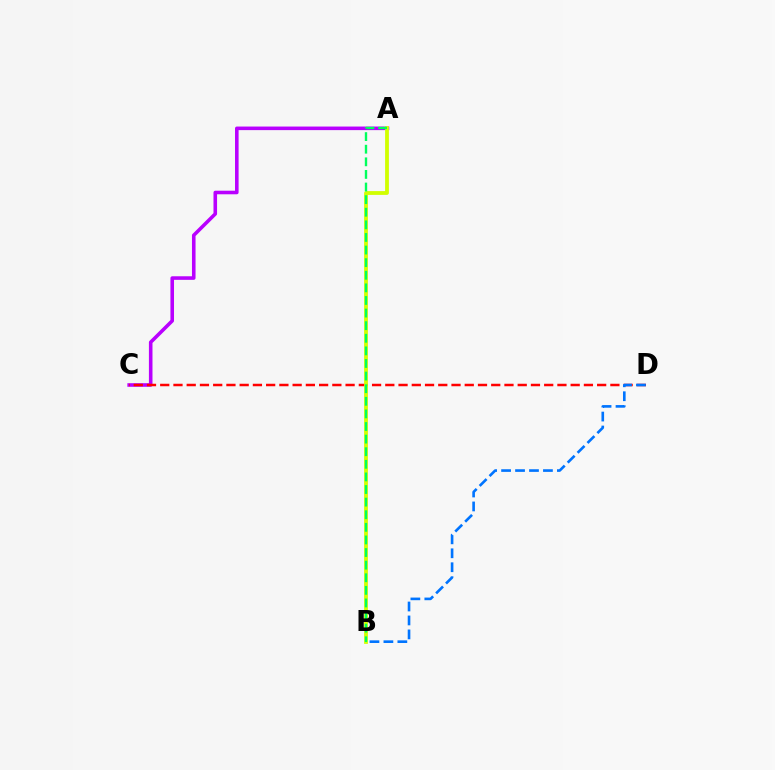{('A', 'C'): [{'color': '#b900ff', 'line_style': 'solid', 'thickness': 2.57}], ('C', 'D'): [{'color': '#ff0000', 'line_style': 'dashed', 'thickness': 1.8}], ('B', 'D'): [{'color': '#0074ff', 'line_style': 'dashed', 'thickness': 1.9}], ('A', 'B'): [{'color': '#d1ff00', 'line_style': 'solid', 'thickness': 2.73}, {'color': '#00ff5c', 'line_style': 'dashed', 'thickness': 1.71}]}